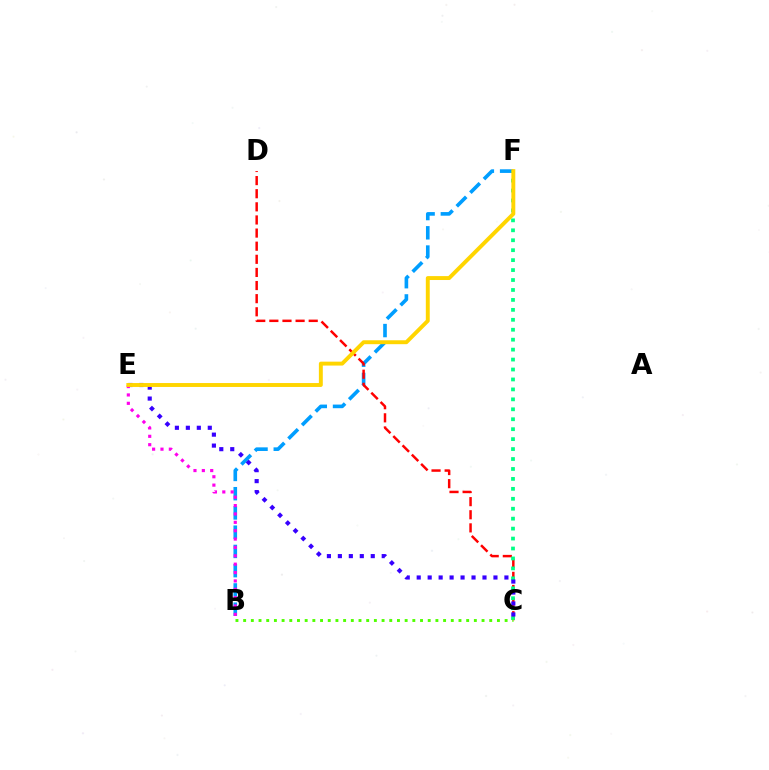{('B', 'F'): [{'color': '#009eff', 'line_style': 'dashed', 'thickness': 2.61}], ('C', 'D'): [{'color': '#ff0000', 'line_style': 'dashed', 'thickness': 1.78}], ('C', 'F'): [{'color': '#00ff86', 'line_style': 'dotted', 'thickness': 2.7}], ('C', 'E'): [{'color': '#3700ff', 'line_style': 'dotted', 'thickness': 2.98}], ('B', 'C'): [{'color': '#4fff00', 'line_style': 'dotted', 'thickness': 2.09}], ('B', 'E'): [{'color': '#ff00ed', 'line_style': 'dotted', 'thickness': 2.27}], ('E', 'F'): [{'color': '#ffd500', 'line_style': 'solid', 'thickness': 2.82}]}